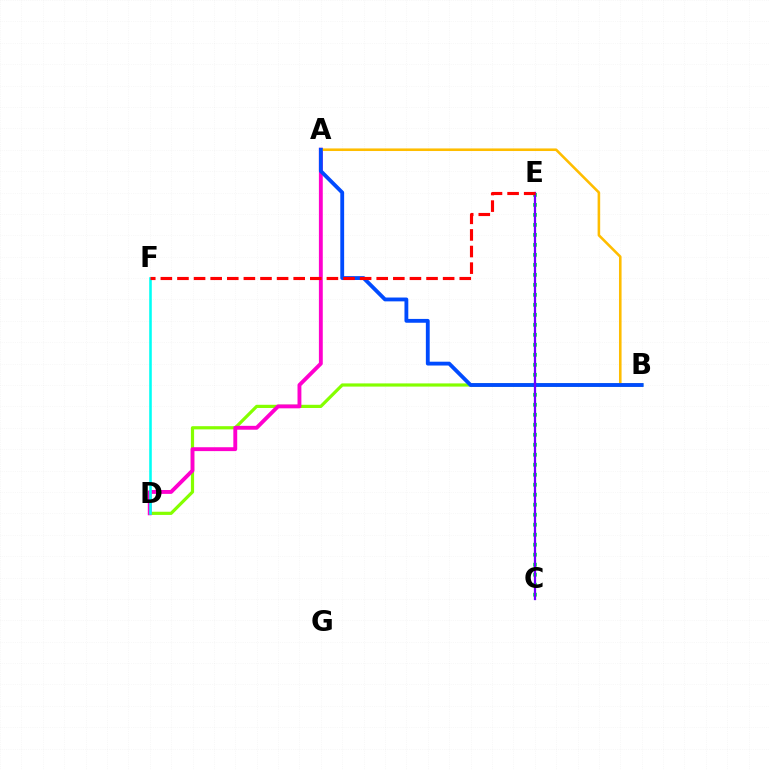{('C', 'E'): [{'color': '#00ff39', 'line_style': 'dotted', 'thickness': 2.72}, {'color': '#7200ff', 'line_style': 'solid', 'thickness': 1.63}], ('B', 'D'): [{'color': '#84ff00', 'line_style': 'solid', 'thickness': 2.3}], ('A', 'D'): [{'color': '#ff00cf', 'line_style': 'solid', 'thickness': 2.79}], ('A', 'B'): [{'color': '#ffbd00', 'line_style': 'solid', 'thickness': 1.86}, {'color': '#004bff', 'line_style': 'solid', 'thickness': 2.76}], ('D', 'F'): [{'color': '#00fff6', 'line_style': 'solid', 'thickness': 1.86}], ('E', 'F'): [{'color': '#ff0000', 'line_style': 'dashed', 'thickness': 2.26}]}